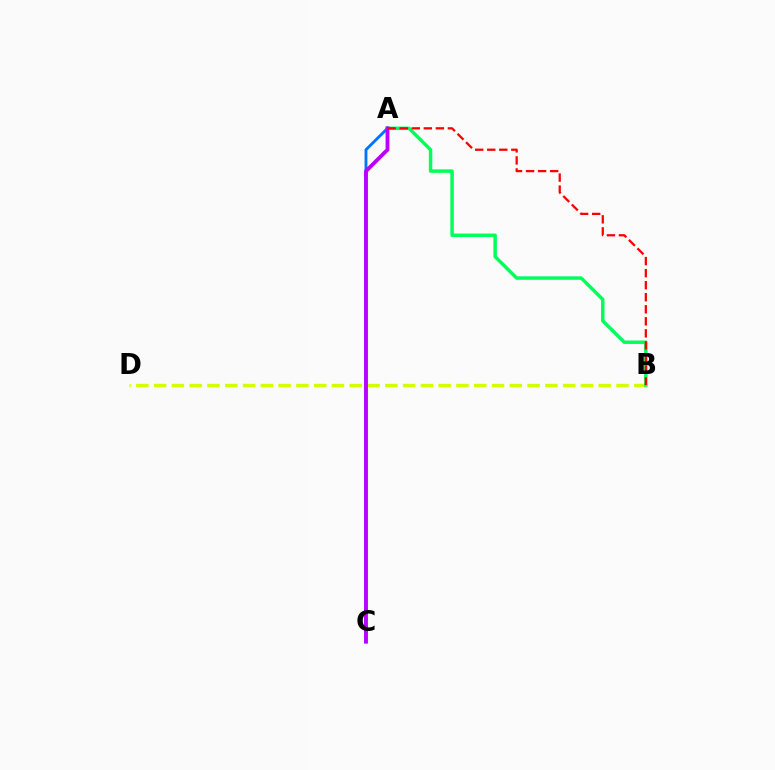{('B', 'D'): [{'color': '#d1ff00', 'line_style': 'dashed', 'thickness': 2.42}], ('A', 'C'): [{'color': '#0074ff', 'line_style': 'solid', 'thickness': 2.06}, {'color': '#b900ff', 'line_style': 'solid', 'thickness': 2.76}], ('A', 'B'): [{'color': '#00ff5c', 'line_style': 'solid', 'thickness': 2.49}, {'color': '#ff0000', 'line_style': 'dashed', 'thickness': 1.64}]}